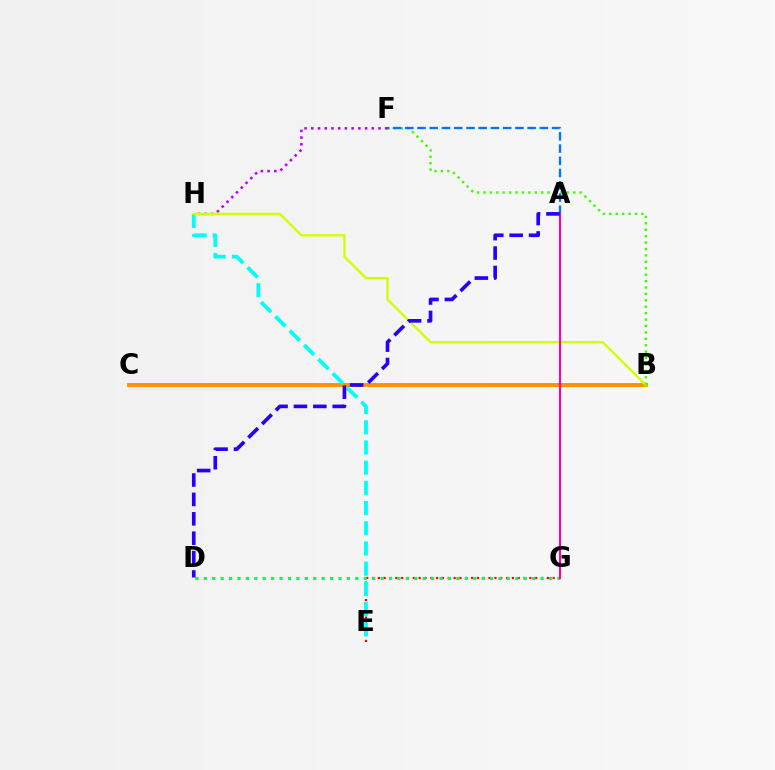{('F', 'H'): [{'color': '#b900ff', 'line_style': 'dotted', 'thickness': 1.83}], ('E', 'G'): [{'color': '#ff0000', 'line_style': 'dotted', 'thickness': 1.58}], ('B', 'C'): [{'color': '#ff9400', 'line_style': 'solid', 'thickness': 2.84}], ('E', 'H'): [{'color': '#00fff6', 'line_style': 'dashed', 'thickness': 2.75}], ('D', 'G'): [{'color': '#00ff5c', 'line_style': 'dotted', 'thickness': 2.29}], ('B', 'H'): [{'color': '#d1ff00', 'line_style': 'solid', 'thickness': 1.69}], ('B', 'F'): [{'color': '#3dff00', 'line_style': 'dotted', 'thickness': 1.74}], ('A', 'F'): [{'color': '#0074ff', 'line_style': 'dashed', 'thickness': 1.66}], ('A', 'G'): [{'color': '#ff00ac', 'line_style': 'solid', 'thickness': 1.5}], ('A', 'D'): [{'color': '#2500ff', 'line_style': 'dashed', 'thickness': 2.63}]}